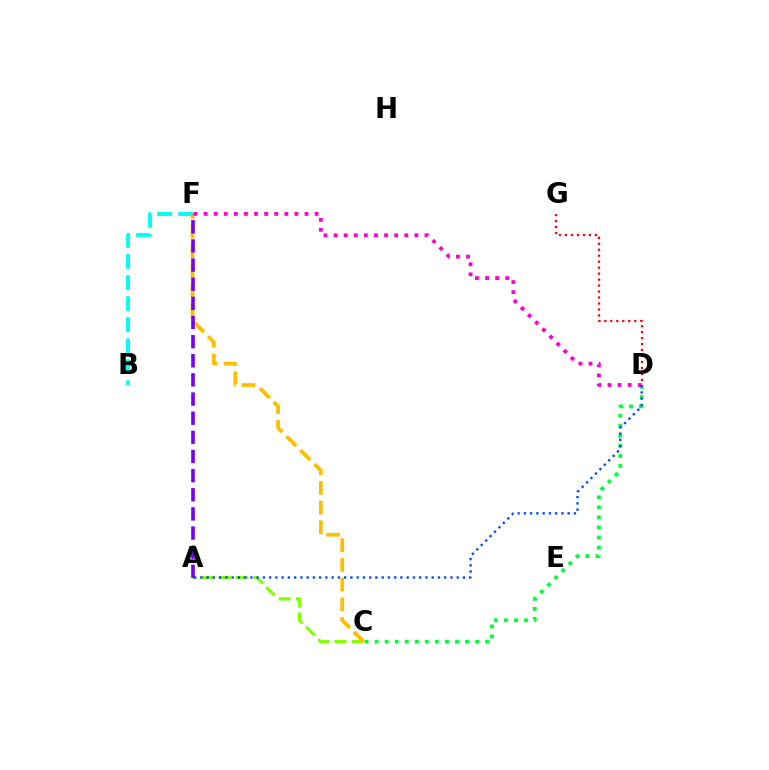{('A', 'C'): [{'color': '#84ff00', 'line_style': 'dashed', 'thickness': 2.34}], ('B', 'F'): [{'color': '#00fff6', 'line_style': 'dashed', 'thickness': 2.86}], ('C', 'D'): [{'color': '#00ff39', 'line_style': 'dotted', 'thickness': 2.73}], ('D', 'G'): [{'color': '#ff0000', 'line_style': 'dotted', 'thickness': 1.62}], ('C', 'F'): [{'color': '#ffbd00', 'line_style': 'dashed', 'thickness': 2.67}], ('D', 'F'): [{'color': '#ff00cf', 'line_style': 'dotted', 'thickness': 2.74}], ('A', 'D'): [{'color': '#004bff', 'line_style': 'dotted', 'thickness': 1.7}], ('A', 'F'): [{'color': '#7200ff', 'line_style': 'dashed', 'thickness': 2.6}]}